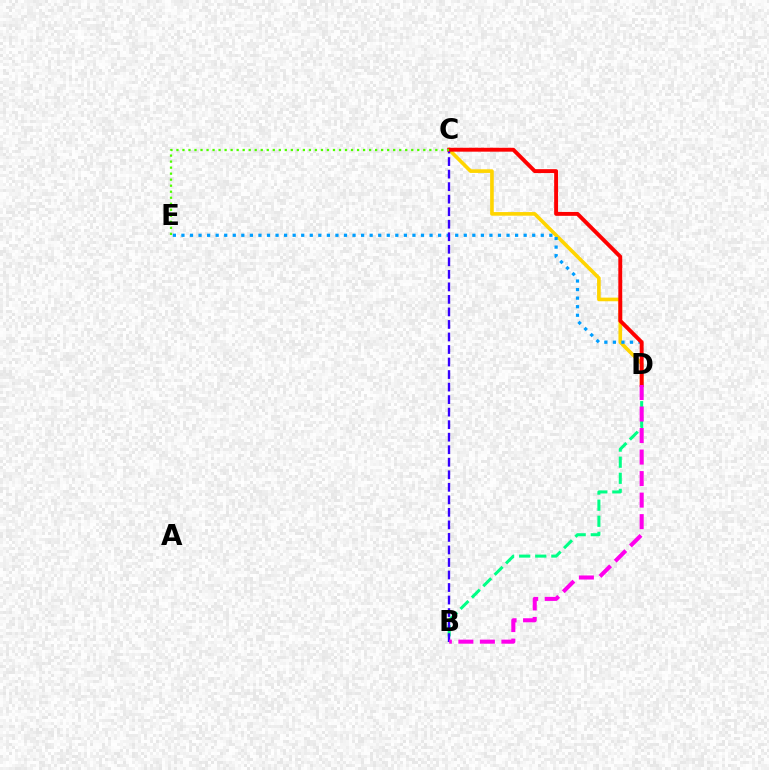{('C', 'D'): [{'color': '#ffd500', 'line_style': 'solid', 'thickness': 2.62}, {'color': '#ff0000', 'line_style': 'solid', 'thickness': 2.81}], ('B', 'D'): [{'color': '#00ff86', 'line_style': 'dashed', 'thickness': 2.19}, {'color': '#ff00ed', 'line_style': 'dashed', 'thickness': 2.92}], ('D', 'E'): [{'color': '#009eff', 'line_style': 'dotted', 'thickness': 2.32}], ('B', 'C'): [{'color': '#3700ff', 'line_style': 'dashed', 'thickness': 1.7}], ('C', 'E'): [{'color': '#4fff00', 'line_style': 'dotted', 'thickness': 1.64}]}